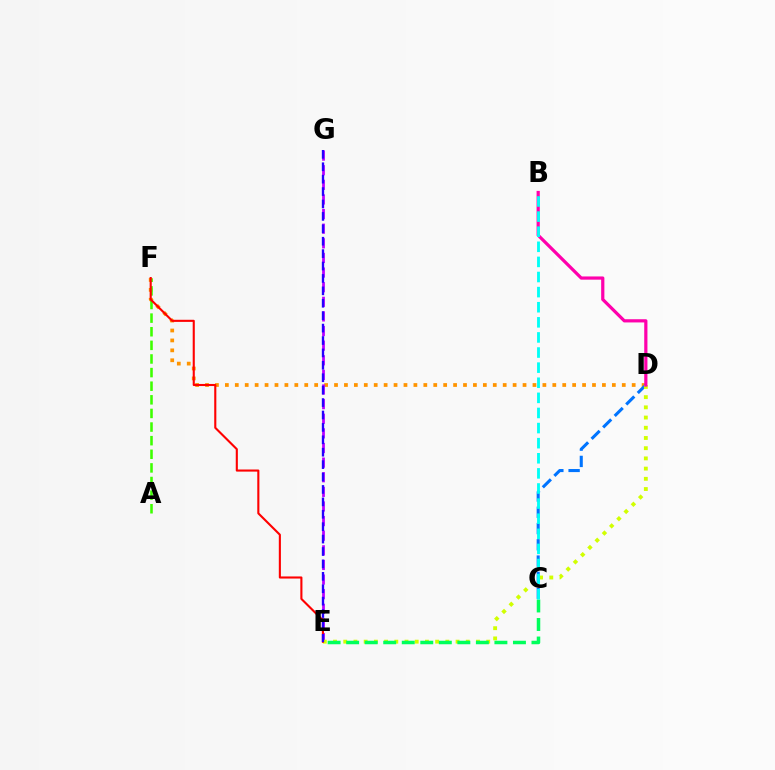{('D', 'F'): [{'color': '#ff9400', 'line_style': 'dotted', 'thickness': 2.7}], ('A', 'F'): [{'color': '#3dff00', 'line_style': 'dashed', 'thickness': 1.85}], ('E', 'G'): [{'color': '#b900ff', 'line_style': 'dashed', 'thickness': 1.99}, {'color': '#2500ff', 'line_style': 'dashed', 'thickness': 1.69}], ('C', 'D'): [{'color': '#0074ff', 'line_style': 'dashed', 'thickness': 2.21}], ('D', 'E'): [{'color': '#d1ff00', 'line_style': 'dotted', 'thickness': 2.77}], ('C', 'E'): [{'color': '#00ff5c', 'line_style': 'dashed', 'thickness': 2.52}], ('E', 'F'): [{'color': '#ff0000', 'line_style': 'solid', 'thickness': 1.52}], ('B', 'D'): [{'color': '#ff00ac', 'line_style': 'solid', 'thickness': 2.31}], ('B', 'C'): [{'color': '#00fff6', 'line_style': 'dashed', 'thickness': 2.05}]}